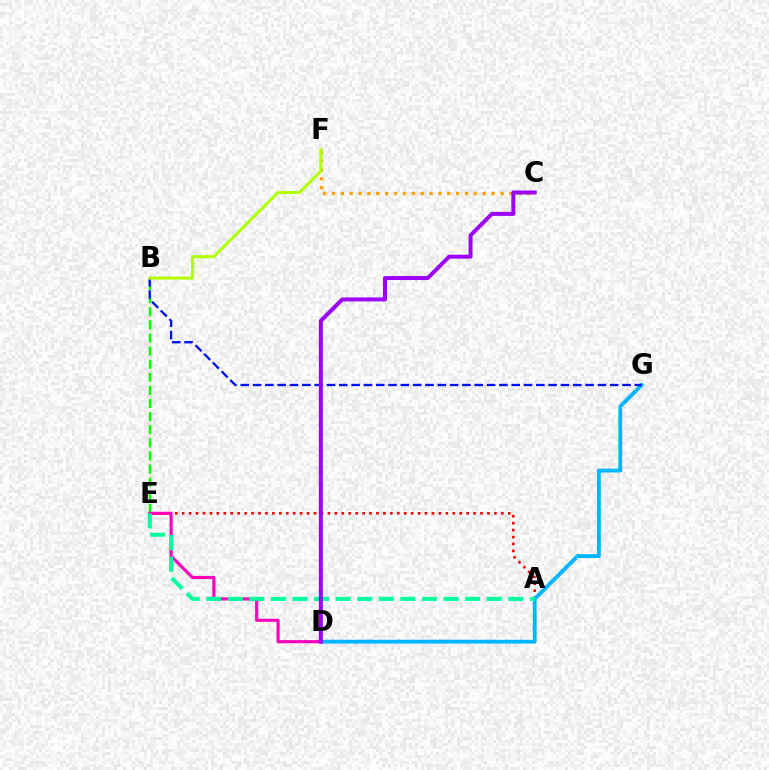{('A', 'E'): [{'color': '#ff0000', 'line_style': 'dotted', 'thickness': 1.89}, {'color': '#00ff9d', 'line_style': 'dashed', 'thickness': 2.93}], ('D', 'G'): [{'color': '#00b5ff', 'line_style': 'solid', 'thickness': 2.76}], ('B', 'E'): [{'color': '#08ff00', 'line_style': 'dashed', 'thickness': 1.78}], ('C', 'F'): [{'color': '#ffa500', 'line_style': 'dotted', 'thickness': 2.41}], ('B', 'G'): [{'color': '#0010ff', 'line_style': 'dashed', 'thickness': 1.67}], ('B', 'F'): [{'color': '#b3ff00', 'line_style': 'solid', 'thickness': 2.17}], ('D', 'E'): [{'color': '#ff00bd', 'line_style': 'solid', 'thickness': 2.26}], ('C', 'D'): [{'color': '#9b00ff', 'line_style': 'solid', 'thickness': 2.86}]}